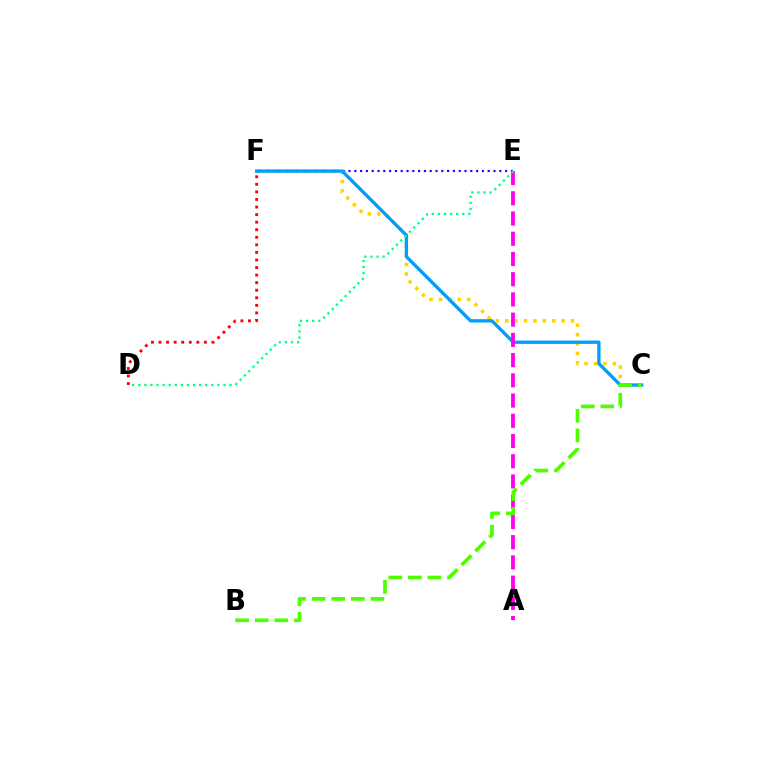{('E', 'F'): [{'color': '#3700ff', 'line_style': 'dotted', 'thickness': 1.58}], ('C', 'F'): [{'color': '#ffd500', 'line_style': 'dotted', 'thickness': 2.55}, {'color': '#009eff', 'line_style': 'solid', 'thickness': 2.39}], ('A', 'E'): [{'color': '#ff00ed', 'line_style': 'dashed', 'thickness': 2.75}], ('D', 'F'): [{'color': '#ff0000', 'line_style': 'dotted', 'thickness': 2.05}], ('D', 'E'): [{'color': '#00ff86', 'line_style': 'dotted', 'thickness': 1.65}], ('B', 'C'): [{'color': '#4fff00', 'line_style': 'dashed', 'thickness': 2.66}]}